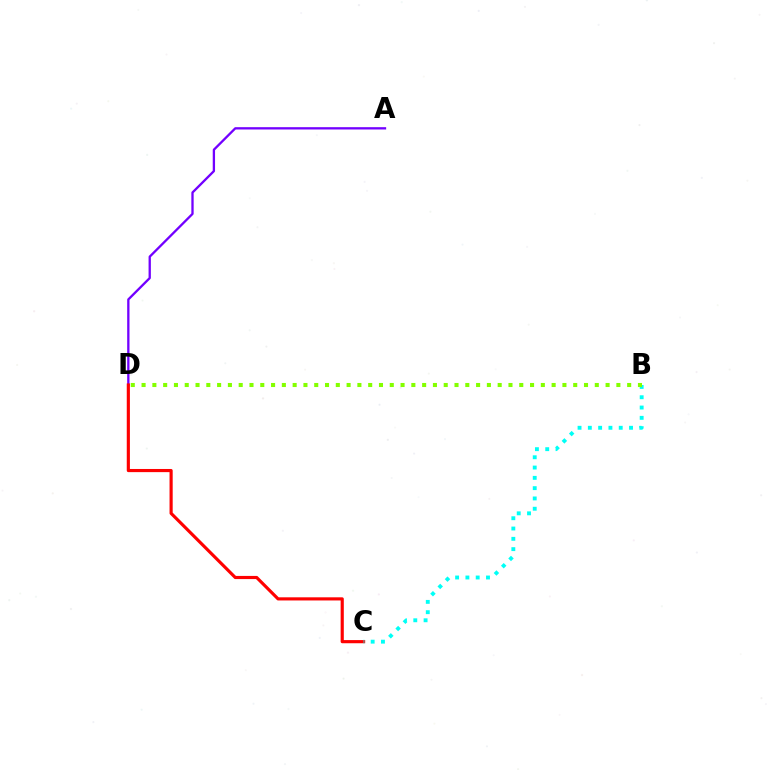{('A', 'D'): [{'color': '#7200ff', 'line_style': 'solid', 'thickness': 1.66}], ('C', 'D'): [{'color': '#ff0000', 'line_style': 'solid', 'thickness': 2.27}], ('B', 'C'): [{'color': '#00fff6', 'line_style': 'dotted', 'thickness': 2.8}], ('B', 'D'): [{'color': '#84ff00', 'line_style': 'dotted', 'thickness': 2.93}]}